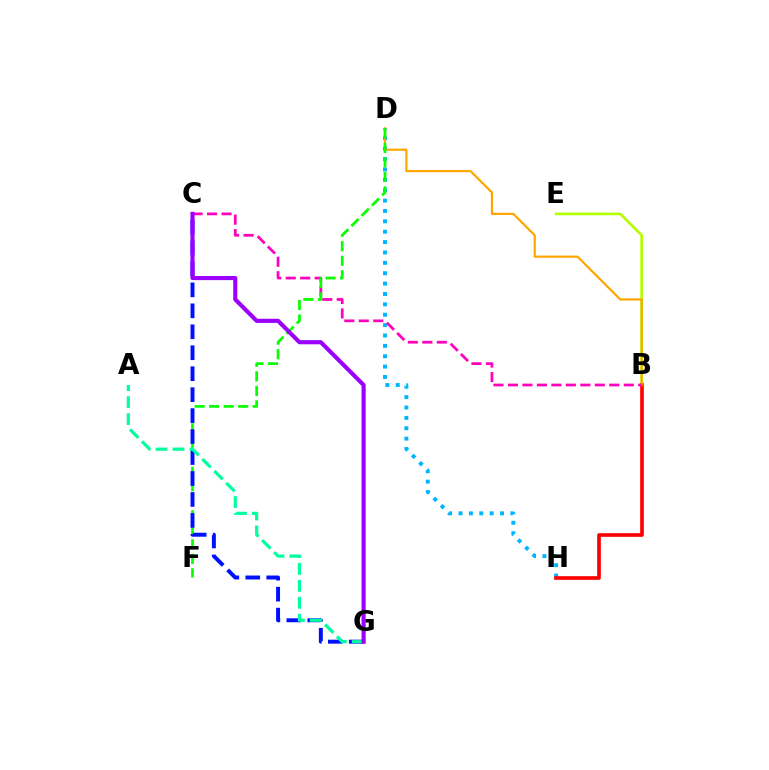{('D', 'H'): [{'color': '#00b5ff', 'line_style': 'dotted', 'thickness': 2.82}], ('B', 'E'): [{'color': '#b3ff00', 'line_style': 'solid', 'thickness': 1.92}], ('B', 'H'): [{'color': '#ff0000', 'line_style': 'solid', 'thickness': 2.63}], ('B', 'D'): [{'color': '#ffa500', 'line_style': 'solid', 'thickness': 1.57}], ('B', 'C'): [{'color': '#ff00bd', 'line_style': 'dashed', 'thickness': 1.97}], ('D', 'F'): [{'color': '#08ff00', 'line_style': 'dashed', 'thickness': 1.97}], ('C', 'G'): [{'color': '#0010ff', 'line_style': 'dashed', 'thickness': 2.85}, {'color': '#9b00ff', 'line_style': 'solid', 'thickness': 2.97}], ('A', 'G'): [{'color': '#00ff9d', 'line_style': 'dashed', 'thickness': 2.3}]}